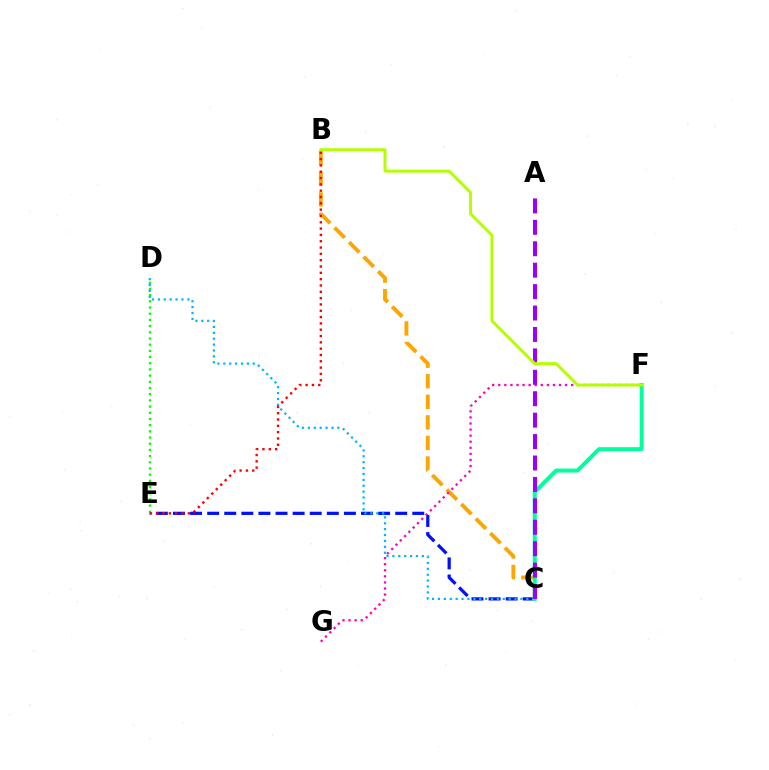{('C', 'E'): [{'color': '#0010ff', 'line_style': 'dashed', 'thickness': 2.32}], ('C', 'D'): [{'color': '#00b5ff', 'line_style': 'dotted', 'thickness': 1.6}], ('B', 'C'): [{'color': '#ffa500', 'line_style': 'dashed', 'thickness': 2.79}], ('C', 'F'): [{'color': '#00ff9d', 'line_style': 'solid', 'thickness': 2.86}], ('F', 'G'): [{'color': '#ff00bd', 'line_style': 'dotted', 'thickness': 1.65}], ('D', 'E'): [{'color': '#08ff00', 'line_style': 'dotted', 'thickness': 1.68}], ('B', 'E'): [{'color': '#ff0000', 'line_style': 'dotted', 'thickness': 1.72}], ('A', 'C'): [{'color': '#9b00ff', 'line_style': 'dashed', 'thickness': 2.91}], ('B', 'F'): [{'color': '#b3ff00', 'line_style': 'solid', 'thickness': 2.13}]}